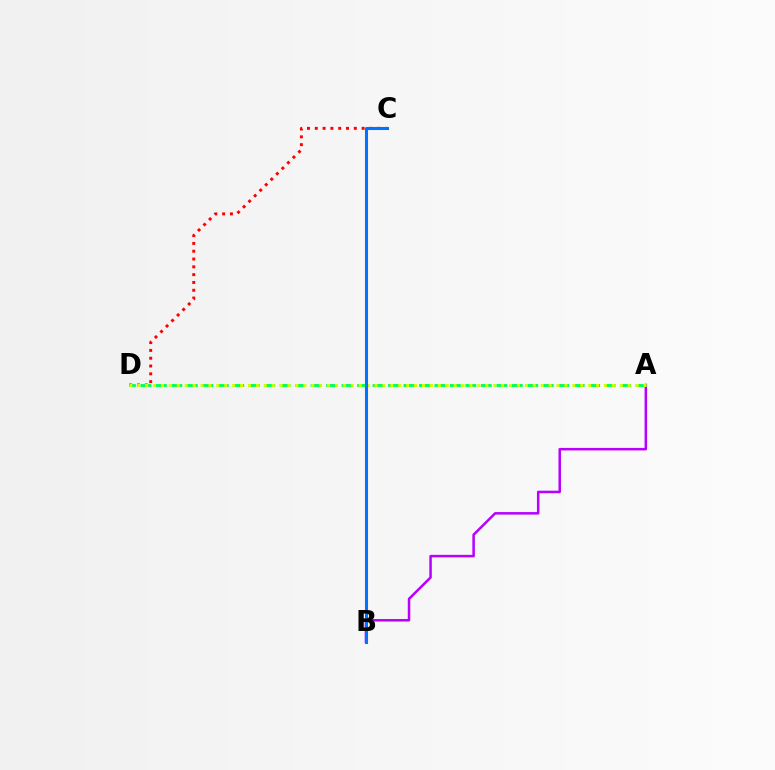{('A', 'B'): [{'color': '#b900ff', 'line_style': 'solid', 'thickness': 1.81}], ('C', 'D'): [{'color': '#ff0000', 'line_style': 'dotted', 'thickness': 2.12}], ('A', 'D'): [{'color': '#00ff5c', 'line_style': 'dashed', 'thickness': 2.1}, {'color': '#d1ff00', 'line_style': 'dotted', 'thickness': 2.15}], ('B', 'C'): [{'color': '#0074ff', 'line_style': 'solid', 'thickness': 2.2}]}